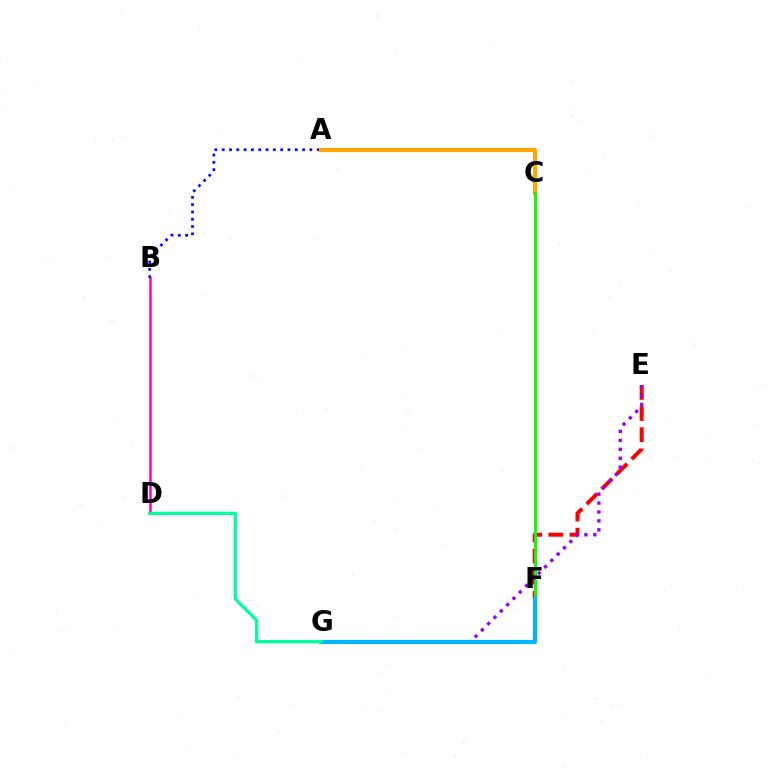{('C', 'F'): [{'color': '#b3ff00', 'line_style': 'solid', 'thickness': 2.19}, {'color': '#08ff00', 'line_style': 'solid', 'thickness': 2.11}], ('B', 'D'): [{'color': '#ff00bd', 'line_style': 'solid', 'thickness': 1.81}], ('A', 'B'): [{'color': '#0010ff', 'line_style': 'dotted', 'thickness': 1.99}], ('A', 'C'): [{'color': '#ffa500', 'line_style': 'solid', 'thickness': 2.97}], ('E', 'F'): [{'color': '#ff0000', 'line_style': 'dashed', 'thickness': 2.88}], ('E', 'G'): [{'color': '#9b00ff', 'line_style': 'dotted', 'thickness': 2.43}], ('F', 'G'): [{'color': '#00b5ff', 'line_style': 'solid', 'thickness': 2.97}], ('D', 'G'): [{'color': '#00ff9d', 'line_style': 'solid', 'thickness': 2.37}]}